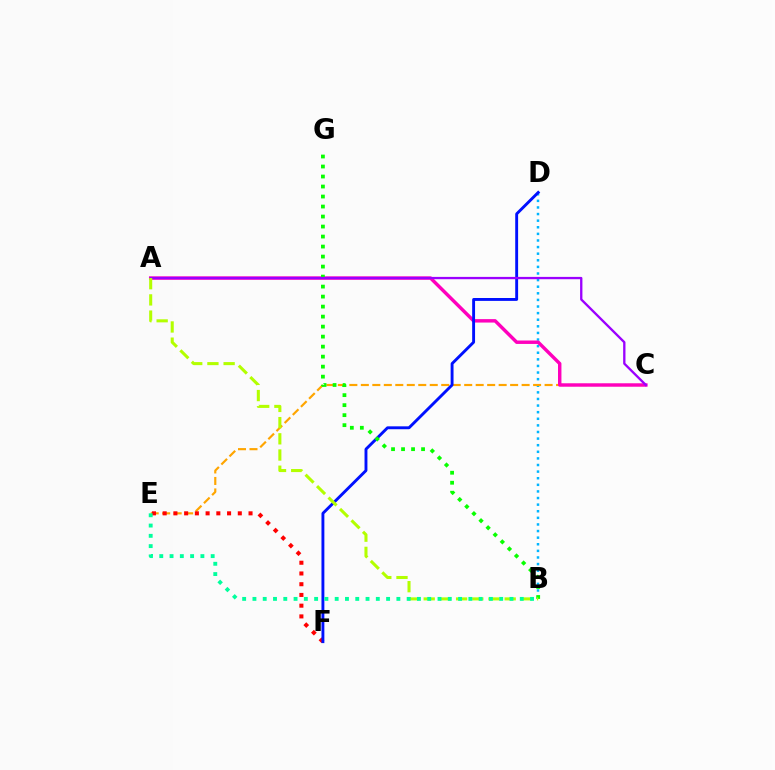{('B', 'D'): [{'color': '#00b5ff', 'line_style': 'dotted', 'thickness': 1.79}], ('C', 'E'): [{'color': '#ffa500', 'line_style': 'dashed', 'thickness': 1.56}], ('E', 'F'): [{'color': '#ff0000', 'line_style': 'dotted', 'thickness': 2.92}], ('A', 'C'): [{'color': '#ff00bd', 'line_style': 'solid', 'thickness': 2.47}, {'color': '#9b00ff', 'line_style': 'solid', 'thickness': 1.67}], ('D', 'F'): [{'color': '#0010ff', 'line_style': 'solid', 'thickness': 2.08}], ('B', 'G'): [{'color': '#08ff00', 'line_style': 'dotted', 'thickness': 2.72}], ('A', 'B'): [{'color': '#b3ff00', 'line_style': 'dashed', 'thickness': 2.2}], ('B', 'E'): [{'color': '#00ff9d', 'line_style': 'dotted', 'thickness': 2.79}]}